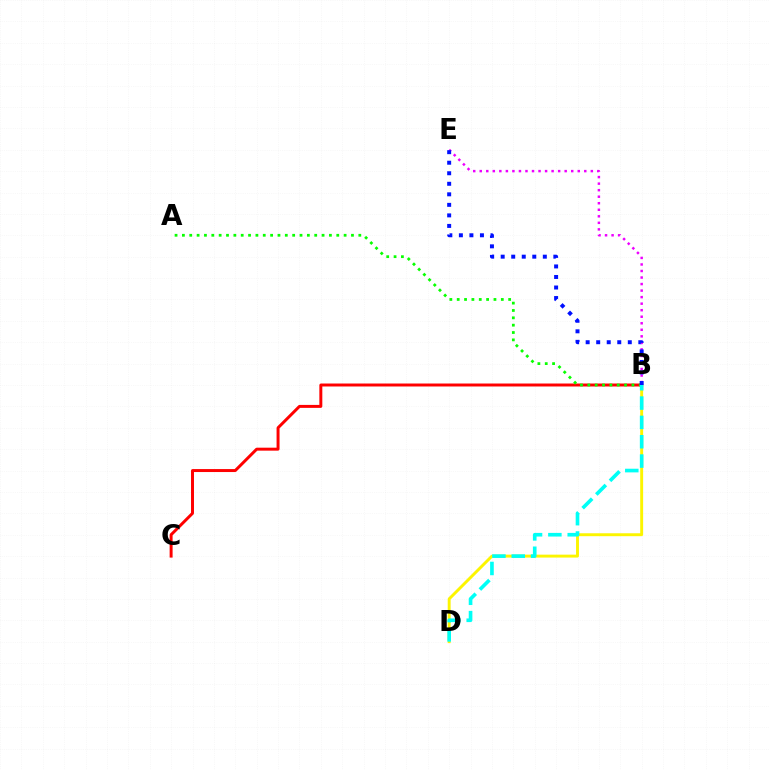{('B', 'C'): [{'color': '#ff0000', 'line_style': 'solid', 'thickness': 2.14}], ('B', 'D'): [{'color': '#fcf500', 'line_style': 'solid', 'thickness': 2.1}, {'color': '#00fff6', 'line_style': 'dashed', 'thickness': 2.63}], ('A', 'B'): [{'color': '#08ff00', 'line_style': 'dotted', 'thickness': 2.0}], ('B', 'E'): [{'color': '#ee00ff', 'line_style': 'dotted', 'thickness': 1.78}, {'color': '#0010ff', 'line_style': 'dotted', 'thickness': 2.86}]}